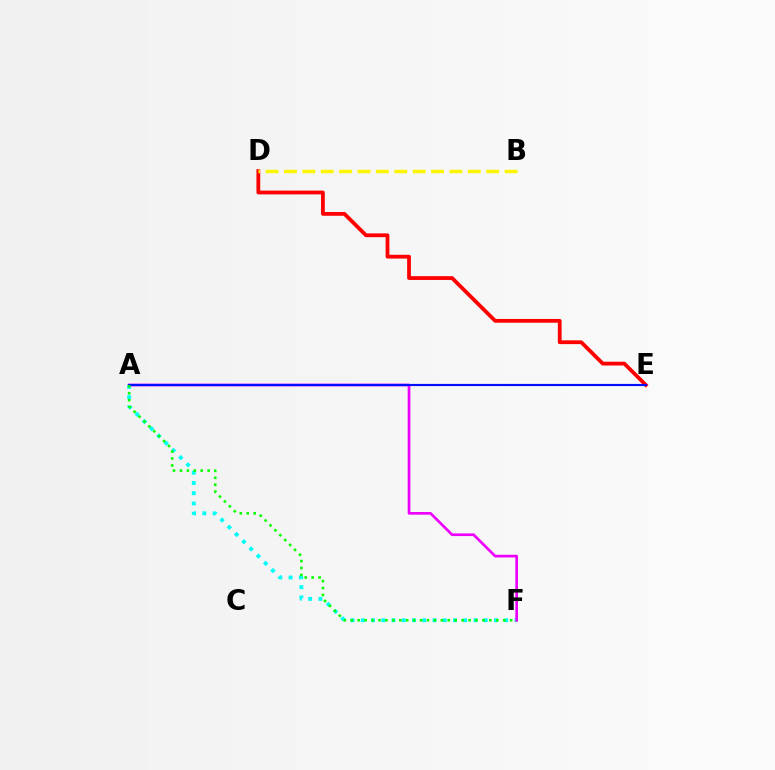{('A', 'F'): [{'color': '#00fff6', 'line_style': 'dotted', 'thickness': 2.78}, {'color': '#ee00ff', 'line_style': 'solid', 'thickness': 1.93}, {'color': '#08ff00', 'line_style': 'dotted', 'thickness': 1.88}], ('D', 'E'): [{'color': '#ff0000', 'line_style': 'solid', 'thickness': 2.72}], ('B', 'D'): [{'color': '#fcf500', 'line_style': 'dashed', 'thickness': 2.5}], ('A', 'E'): [{'color': '#0010ff', 'line_style': 'solid', 'thickness': 1.55}]}